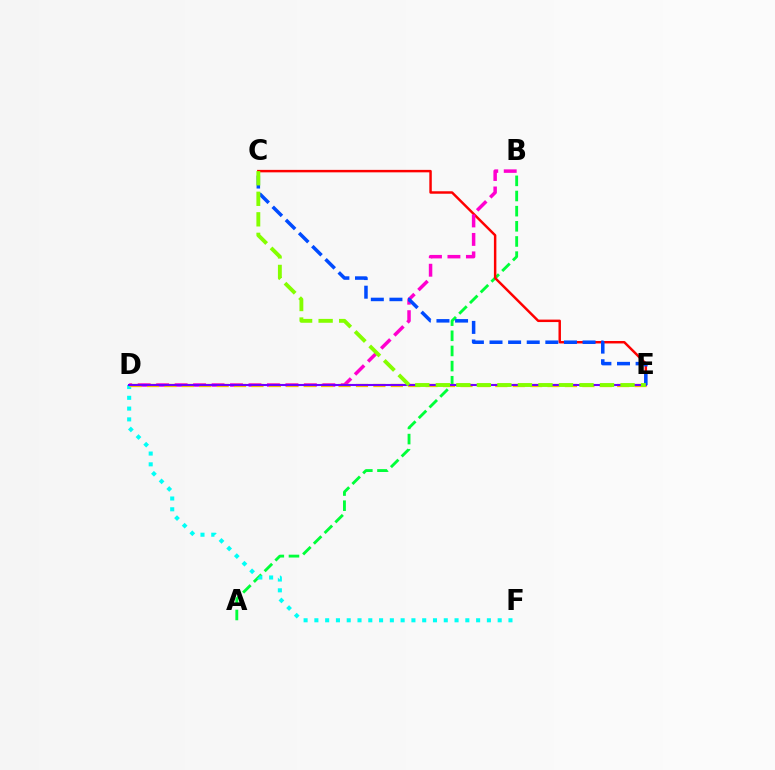{('A', 'B'): [{'color': '#00ff39', 'line_style': 'dashed', 'thickness': 2.06}], ('C', 'E'): [{'color': '#ff0000', 'line_style': 'solid', 'thickness': 1.77}, {'color': '#004bff', 'line_style': 'dashed', 'thickness': 2.53}, {'color': '#84ff00', 'line_style': 'dashed', 'thickness': 2.79}], ('B', 'D'): [{'color': '#ff00cf', 'line_style': 'dashed', 'thickness': 2.51}], ('D', 'F'): [{'color': '#00fff6', 'line_style': 'dotted', 'thickness': 2.93}], ('D', 'E'): [{'color': '#ffbd00', 'line_style': 'dashed', 'thickness': 2.37}, {'color': '#7200ff', 'line_style': 'solid', 'thickness': 1.51}]}